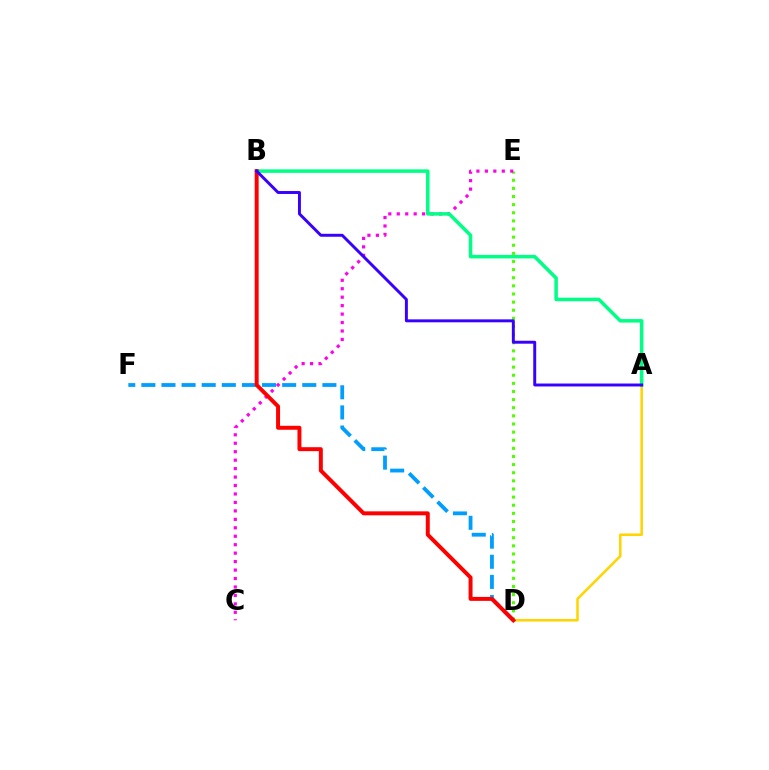{('D', 'E'): [{'color': '#4fff00', 'line_style': 'dotted', 'thickness': 2.21}], ('A', 'D'): [{'color': '#ffd500', 'line_style': 'solid', 'thickness': 1.84}], ('D', 'F'): [{'color': '#009eff', 'line_style': 'dashed', 'thickness': 2.73}], ('C', 'E'): [{'color': '#ff00ed', 'line_style': 'dotted', 'thickness': 2.3}], ('A', 'B'): [{'color': '#00ff86', 'line_style': 'solid', 'thickness': 2.53}, {'color': '#3700ff', 'line_style': 'solid', 'thickness': 2.12}], ('B', 'D'): [{'color': '#ff0000', 'line_style': 'solid', 'thickness': 2.85}]}